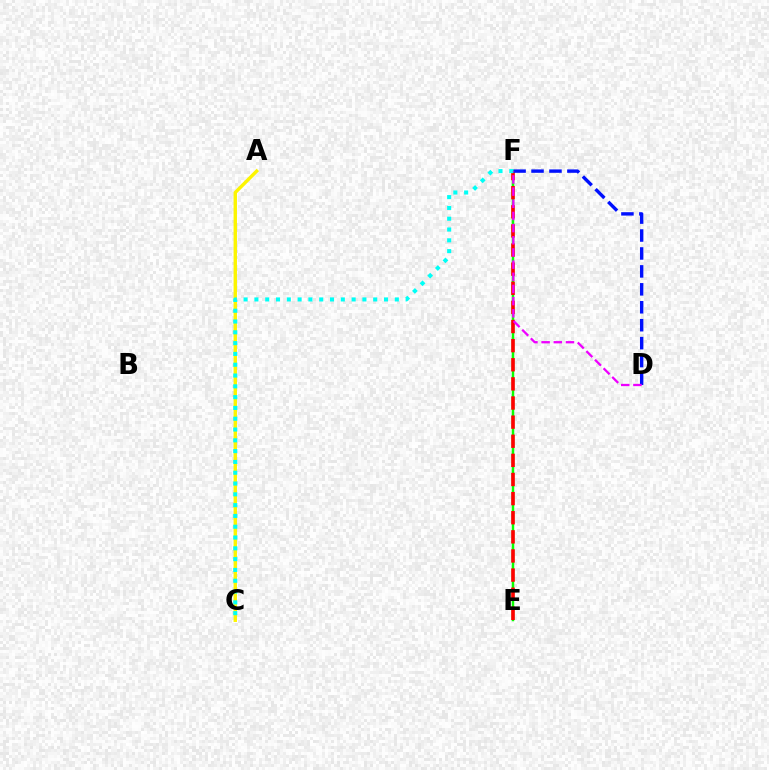{('E', 'F'): [{'color': '#08ff00', 'line_style': 'solid', 'thickness': 1.78}, {'color': '#ff0000', 'line_style': 'dashed', 'thickness': 2.6}], ('A', 'C'): [{'color': '#fcf500', 'line_style': 'solid', 'thickness': 2.44}], ('D', 'F'): [{'color': '#0010ff', 'line_style': 'dashed', 'thickness': 2.44}, {'color': '#ee00ff', 'line_style': 'dashed', 'thickness': 1.65}], ('C', 'F'): [{'color': '#00fff6', 'line_style': 'dotted', 'thickness': 2.93}]}